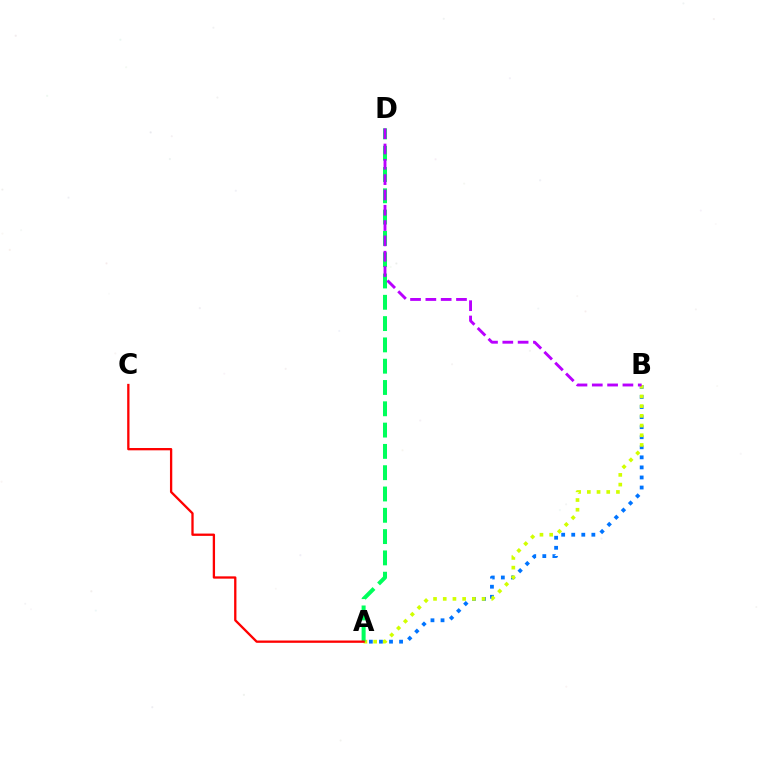{('A', 'B'): [{'color': '#0074ff', 'line_style': 'dotted', 'thickness': 2.73}, {'color': '#d1ff00', 'line_style': 'dotted', 'thickness': 2.64}], ('A', 'D'): [{'color': '#00ff5c', 'line_style': 'dashed', 'thickness': 2.89}], ('B', 'D'): [{'color': '#b900ff', 'line_style': 'dashed', 'thickness': 2.08}], ('A', 'C'): [{'color': '#ff0000', 'line_style': 'solid', 'thickness': 1.66}]}